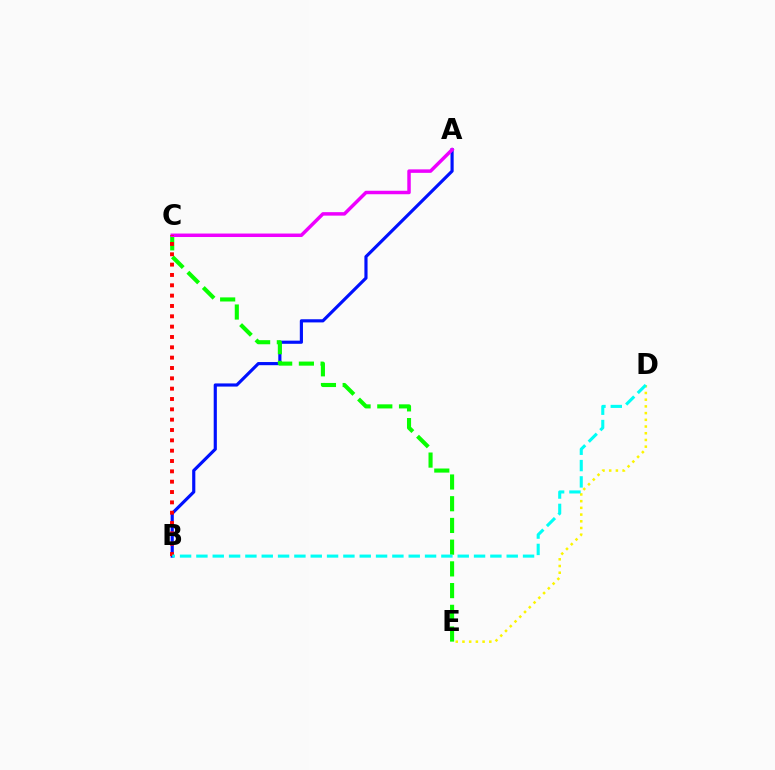{('A', 'B'): [{'color': '#0010ff', 'line_style': 'solid', 'thickness': 2.27}], ('C', 'E'): [{'color': '#08ff00', 'line_style': 'dashed', 'thickness': 2.95}], ('D', 'E'): [{'color': '#fcf500', 'line_style': 'dotted', 'thickness': 1.82}], ('A', 'C'): [{'color': '#ee00ff', 'line_style': 'solid', 'thickness': 2.5}], ('B', 'C'): [{'color': '#ff0000', 'line_style': 'dotted', 'thickness': 2.81}], ('B', 'D'): [{'color': '#00fff6', 'line_style': 'dashed', 'thickness': 2.22}]}